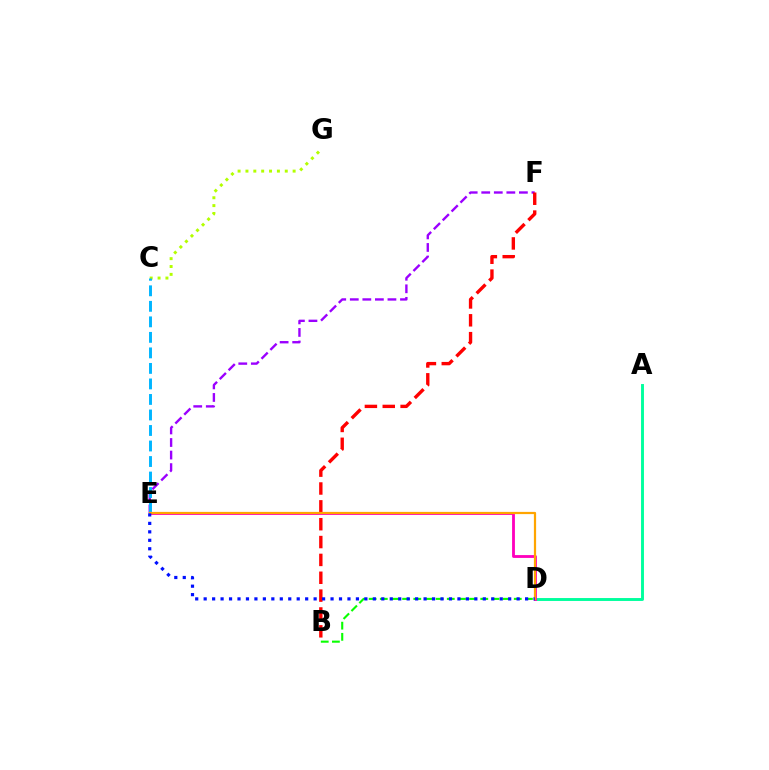{('B', 'D'): [{'color': '#08ff00', 'line_style': 'dashed', 'thickness': 1.52}], ('A', 'D'): [{'color': '#00ff9d', 'line_style': 'solid', 'thickness': 2.1}], ('E', 'F'): [{'color': '#9b00ff', 'line_style': 'dashed', 'thickness': 1.71}], ('C', 'G'): [{'color': '#b3ff00', 'line_style': 'dotted', 'thickness': 2.14}], ('C', 'E'): [{'color': '#00b5ff', 'line_style': 'dashed', 'thickness': 2.11}], ('B', 'F'): [{'color': '#ff0000', 'line_style': 'dashed', 'thickness': 2.43}], ('D', 'E'): [{'color': '#ff00bd', 'line_style': 'solid', 'thickness': 2.03}, {'color': '#ffa500', 'line_style': 'solid', 'thickness': 1.6}, {'color': '#0010ff', 'line_style': 'dotted', 'thickness': 2.3}]}